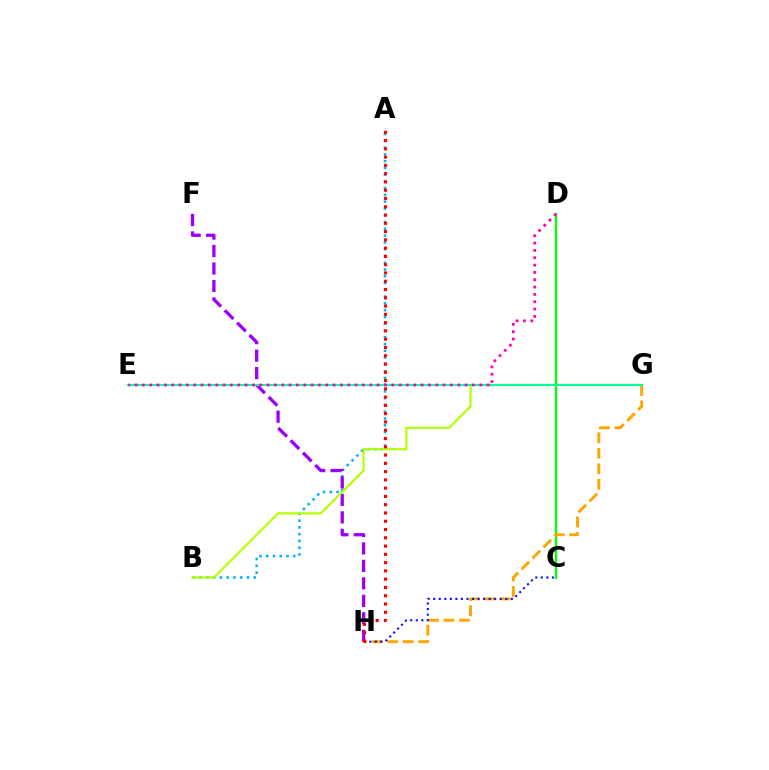{('A', 'B'): [{'color': '#00b5ff', 'line_style': 'dotted', 'thickness': 1.84}], ('F', 'H'): [{'color': '#9b00ff', 'line_style': 'dashed', 'thickness': 2.37}], ('B', 'G'): [{'color': '#b3ff00', 'line_style': 'solid', 'thickness': 1.55}], ('C', 'D'): [{'color': '#08ff00', 'line_style': 'solid', 'thickness': 1.68}], ('G', 'H'): [{'color': '#ffa500', 'line_style': 'dashed', 'thickness': 2.11}], ('C', 'H'): [{'color': '#0010ff', 'line_style': 'dotted', 'thickness': 1.51}], ('E', 'G'): [{'color': '#00ff9d', 'line_style': 'solid', 'thickness': 1.5}], ('D', 'E'): [{'color': '#ff00bd', 'line_style': 'dotted', 'thickness': 1.99}], ('A', 'H'): [{'color': '#ff0000', 'line_style': 'dotted', 'thickness': 2.25}]}